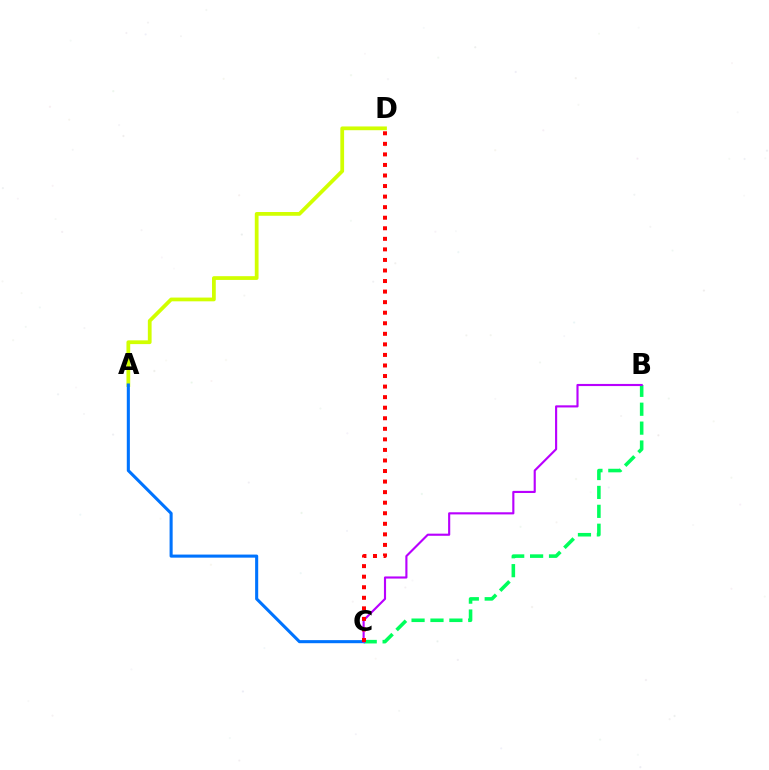{('A', 'D'): [{'color': '#d1ff00', 'line_style': 'solid', 'thickness': 2.71}], ('B', 'C'): [{'color': '#00ff5c', 'line_style': 'dashed', 'thickness': 2.57}, {'color': '#b900ff', 'line_style': 'solid', 'thickness': 1.54}], ('A', 'C'): [{'color': '#0074ff', 'line_style': 'solid', 'thickness': 2.21}], ('C', 'D'): [{'color': '#ff0000', 'line_style': 'dotted', 'thickness': 2.87}]}